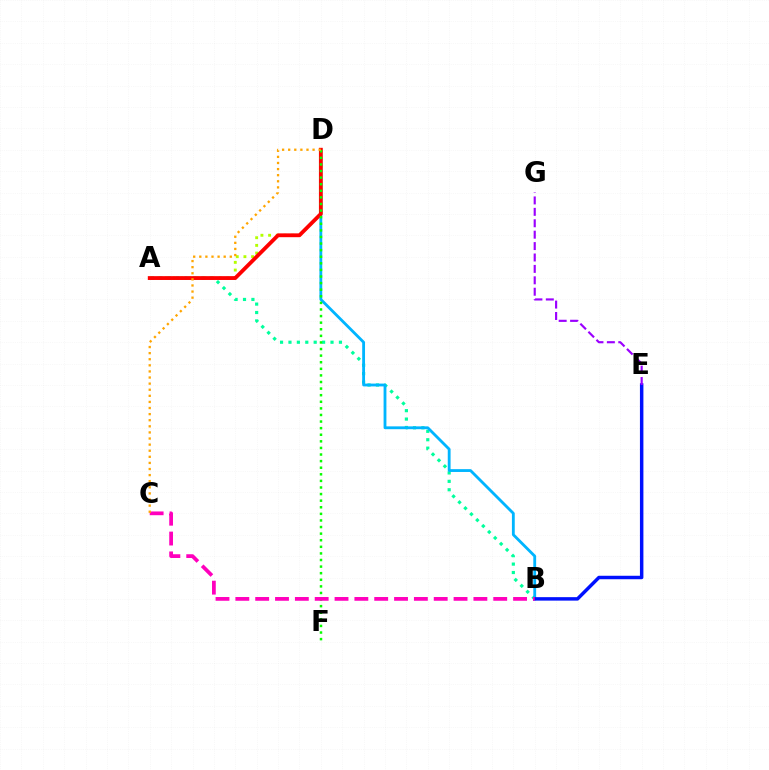{('A', 'B'): [{'color': '#00ff9d', 'line_style': 'dotted', 'thickness': 2.29}], ('B', 'D'): [{'color': '#00b5ff', 'line_style': 'solid', 'thickness': 2.04}], ('B', 'E'): [{'color': '#0010ff', 'line_style': 'solid', 'thickness': 2.5}], ('E', 'G'): [{'color': '#9b00ff', 'line_style': 'dashed', 'thickness': 1.55}], ('A', 'D'): [{'color': '#b3ff00', 'line_style': 'dotted', 'thickness': 2.09}, {'color': '#ff0000', 'line_style': 'solid', 'thickness': 2.75}], ('D', 'F'): [{'color': '#08ff00', 'line_style': 'dotted', 'thickness': 1.79}], ('B', 'C'): [{'color': '#ff00bd', 'line_style': 'dashed', 'thickness': 2.7}], ('C', 'D'): [{'color': '#ffa500', 'line_style': 'dotted', 'thickness': 1.66}]}